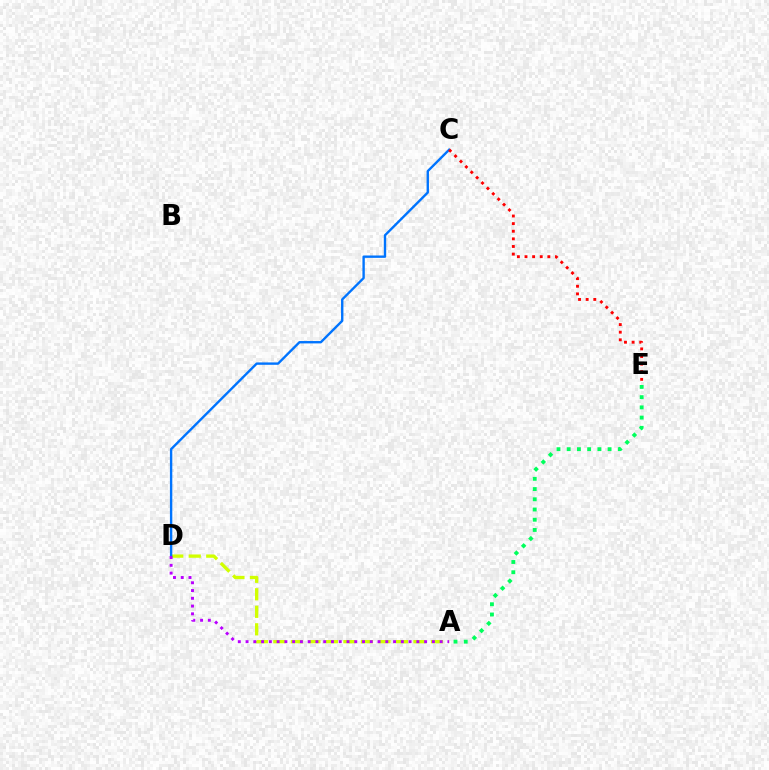{('A', 'D'): [{'color': '#d1ff00', 'line_style': 'dashed', 'thickness': 2.38}, {'color': '#b900ff', 'line_style': 'dotted', 'thickness': 2.11}], ('C', 'D'): [{'color': '#0074ff', 'line_style': 'solid', 'thickness': 1.71}], ('A', 'E'): [{'color': '#00ff5c', 'line_style': 'dotted', 'thickness': 2.78}], ('C', 'E'): [{'color': '#ff0000', 'line_style': 'dotted', 'thickness': 2.07}]}